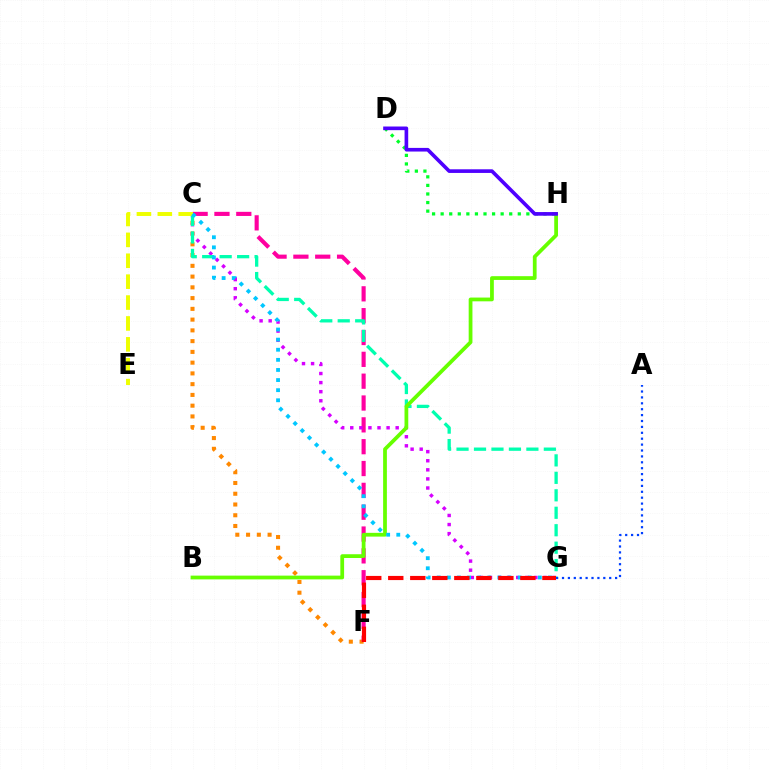{('C', 'F'): [{'color': '#ff8800', 'line_style': 'dotted', 'thickness': 2.92}, {'color': '#ff00a0', 'line_style': 'dashed', 'thickness': 2.97}], ('C', 'G'): [{'color': '#d600ff', 'line_style': 'dotted', 'thickness': 2.47}, {'color': '#00ffaf', 'line_style': 'dashed', 'thickness': 2.37}, {'color': '#00c7ff', 'line_style': 'dotted', 'thickness': 2.75}], ('B', 'H'): [{'color': '#66ff00', 'line_style': 'solid', 'thickness': 2.71}], ('C', 'E'): [{'color': '#eeff00', 'line_style': 'dashed', 'thickness': 2.84}], ('D', 'H'): [{'color': '#00ff27', 'line_style': 'dotted', 'thickness': 2.33}, {'color': '#4f00ff', 'line_style': 'solid', 'thickness': 2.62}], ('F', 'G'): [{'color': '#ff0000', 'line_style': 'dashed', 'thickness': 2.99}], ('A', 'G'): [{'color': '#003fff', 'line_style': 'dotted', 'thickness': 1.6}]}